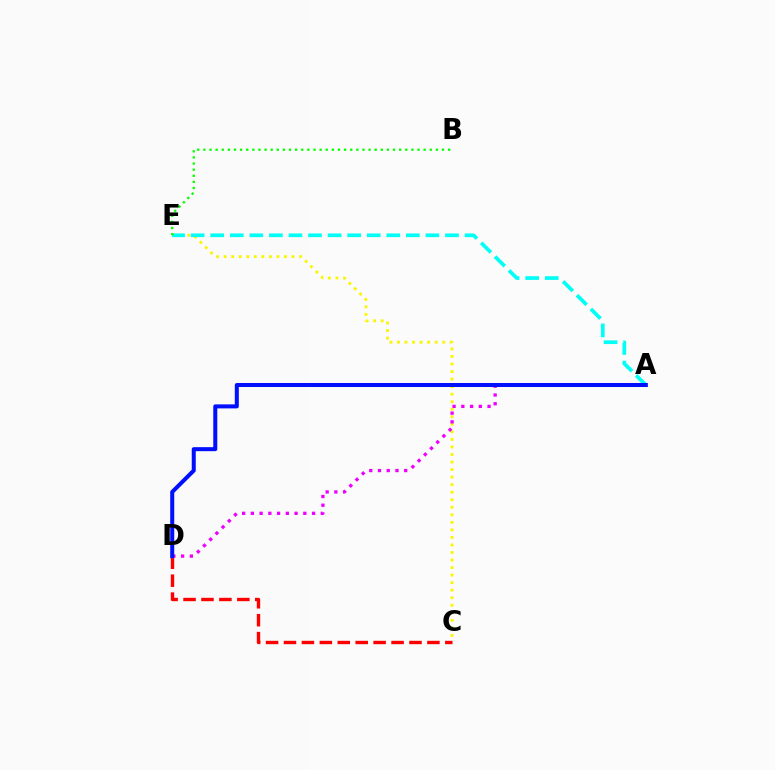{('C', 'E'): [{'color': '#fcf500', 'line_style': 'dotted', 'thickness': 2.05}], ('C', 'D'): [{'color': '#ff0000', 'line_style': 'dashed', 'thickness': 2.44}], ('A', 'E'): [{'color': '#00fff6', 'line_style': 'dashed', 'thickness': 2.66}], ('B', 'E'): [{'color': '#08ff00', 'line_style': 'dotted', 'thickness': 1.66}], ('A', 'D'): [{'color': '#ee00ff', 'line_style': 'dotted', 'thickness': 2.37}, {'color': '#0010ff', 'line_style': 'solid', 'thickness': 2.9}]}